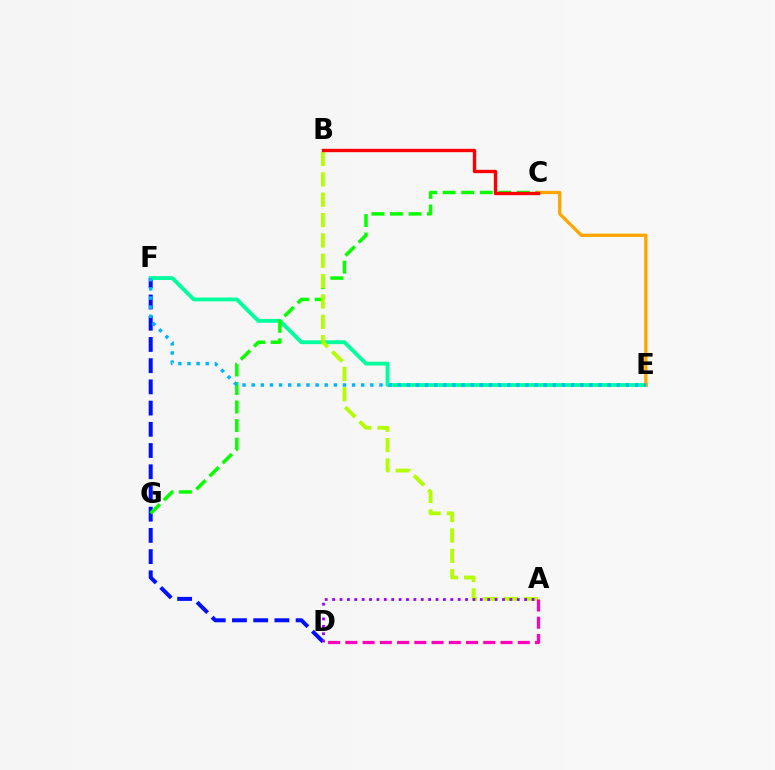{('D', 'F'): [{'color': '#0010ff', 'line_style': 'dashed', 'thickness': 2.88}], ('E', 'F'): [{'color': '#00ff9d', 'line_style': 'solid', 'thickness': 2.77}, {'color': '#00b5ff', 'line_style': 'dotted', 'thickness': 2.48}], ('C', 'G'): [{'color': '#08ff00', 'line_style': 'dashed', 'thickness': 2.52}], ('C', 'E'): [{'color': '#ffa500', 'line_style': 'solid', 'thickness': 2.37}], ('A', 'B'): [{'color': '#b3ff00', 'line_style': 'dashed', 'thickness': 2.76}], ('A', 'D'): [{'color': '#9b00ff', 'line_style': 'dotted', 'thickness': 2.01}, {'color': '#ff00bd', 'line_style': 'dashed', 'thickness': 2.34}], ('B', 'C'): [{'color': '#ff0000', 'line_style': 'solid', 'thickness': 2.42}]}